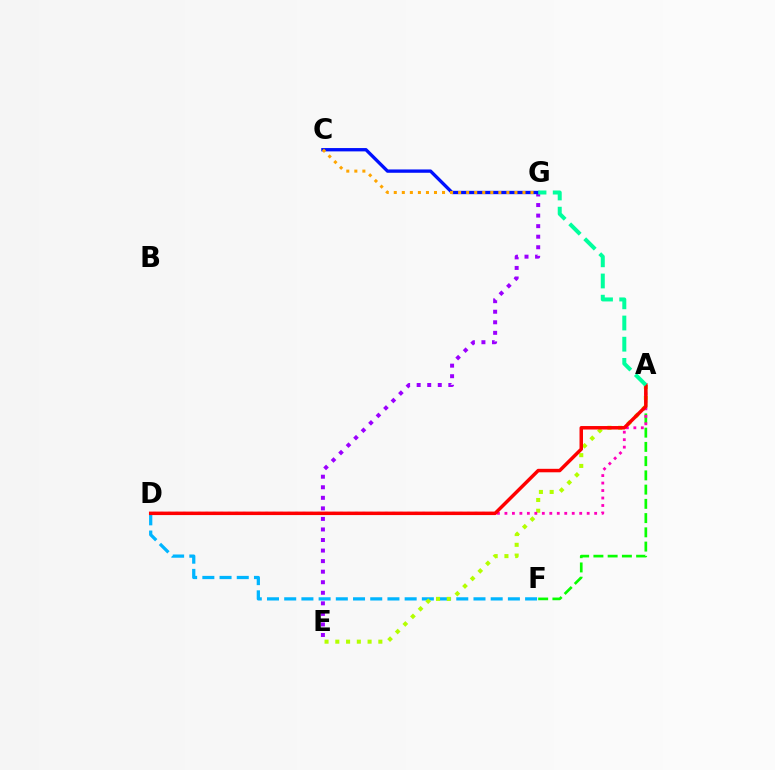{('E', 'G'): [{'color': '#9b00ff', 'line_style': 'dotted', 'thickness': 2.87}], ('D', 'F'): [{'color': '#00b5ff', 'line_style': 'dashed', 'thickness': 2.34}], ('A', 'F'): [{'color': '#08ff00', 'line_style': 'dashed', 'thickness': 1.93}], ('C', 'G'): [{'color': '#0010ff', 'line_style': 'solid', 'thickness': 2.39}, {'color': '#ffa500', 'line_style': 'dotted', 'thickness': 2.19}], ('A', 'E'): [{'color': '#b3ff00', 'line_style': 'dotted', 'thickness': 2.92}], ('A', 'D'): [{'color': '#ff00bd', 'line_style': 'dotted', 'thickness': 2.03}, {'color': '#ff0000', 'line_style': 'solid', 'thickness': 2.5}], ('A', 'G'): [{'color': '#00ff9d', 'line_style': 'dashed', 'thickness': 2.88}]}